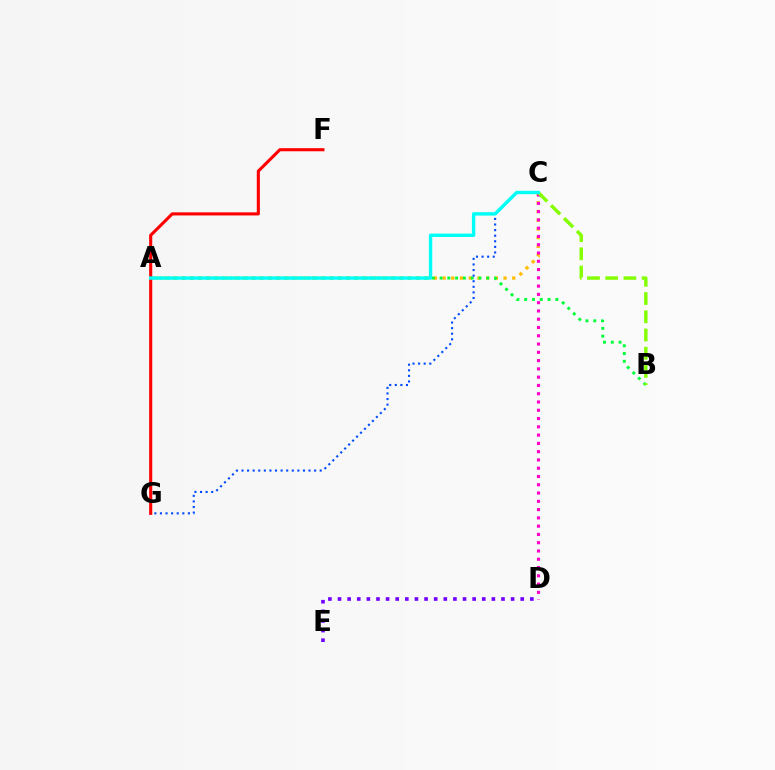{('A', 'C'): [{'color': '#ffbd00', 'line_style': 'dotted', 'thickness': 2.37}, {'color': '#00fff6', 'line_style': 'solid', 'thickness': 2.43}], ('C', 'D'): [{'color': '#ff00cf', 'line_style': 'dotted', 'thickness': 2.25}], ('D', 'E'): [{'color': '#7200ff', 'line_style': 'dotted', 'thickness': 2.61}], ('A', 'B'): [{'color': '#00ff39', 'line_style': 'dotted', 'thickness': 2.12}], ('F', 'G'): [{'color': '#ff0000', 'line_style': 'solid', 'thickness': 2.23}], ('C', 'G'): [{'color': '#004bff', 'line_style': 'dotted', 'thickness': 1.52}], ('B', 'C'): [{'color': '#84ff00', 'line_style': 'dashed', 'thickness': 2.48}]}